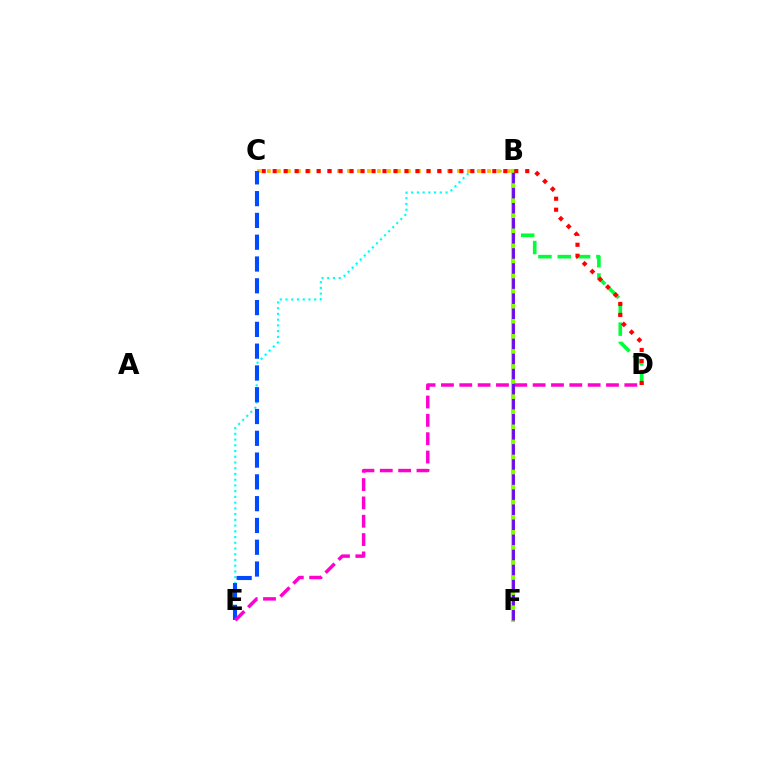{('B', 'E'): [{'color': '#00fff6', 'line_style': 'dotted', 'thickness': 1.56}], ('B', 'C'): [{'color': '#ffbd00', 'line_style': 'dotted', 'thickness': 2.72}], ('C', 'E'): [{'color': '#004bff', 'line_style': 'dashed', 'thickness': 2.96}], ('B', 'D'): [{'color': '#00ff39', 'line_style': 'dashed', 'thickness': 2.63}], ('B', 'F'): [{'color': '#84ff00', 'line_style': 'solid', 'thickness': 2.92}, {'color': '#7200ff', 'line_style': 'dashed', 'thickness': 2.05}], ('D', 'E'): [{'color': '#ff00cf', 'line_style': 'dashed', 'thickness': 2.49}], ('C', 'D'): [{'color': '#ff0000', 'line_style': 'dotted', 'thickness': 2.98}]}